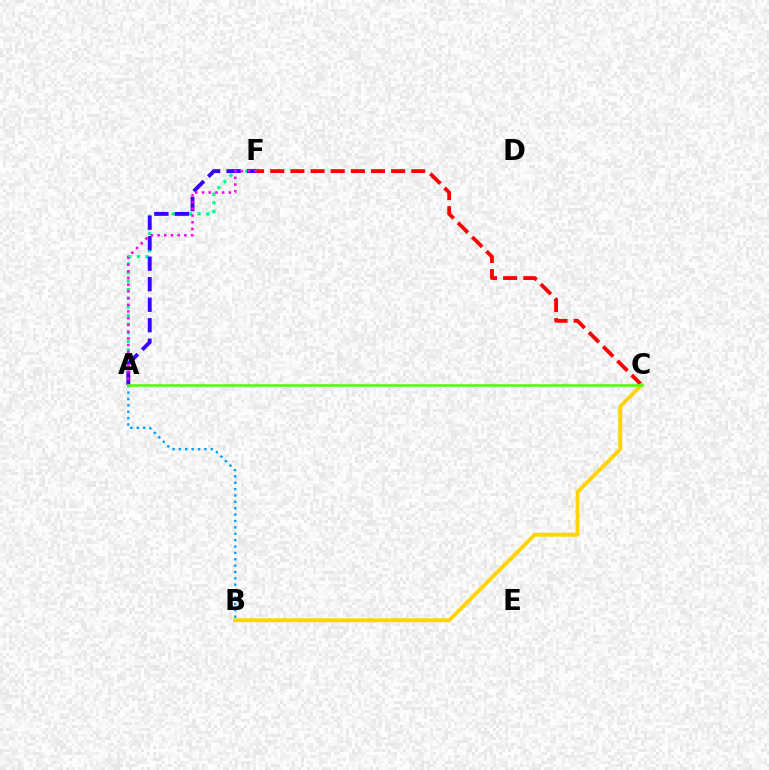{('A', 'F'): [{'color': '#00ff86', 'line_style': 'dotted', 'thickness': 2.34}, {'color': '#3700ff', 'line_style': 'dashed', 'thickness': 2.78}, {'color': '#ff00ed', 'line_style': 'dotted', 'thickness': 1.82}], ('C', 'F'): [{'color': '#ff0000', 'line_style': 'dashed', 'thickness': 2.74}], ('B', 'C'): [{'color': '#ffd500', 'line_style': 'solid', 'thickness': 2.79}], ('A', 'B'): [{'color': '#009eff', 'line_style': 'dotted', 'thickness': 1.73}], ('A', 'C'): [{'color': '#4fff00', 'line_style': 'solid', 'thickness': 1.89}]}